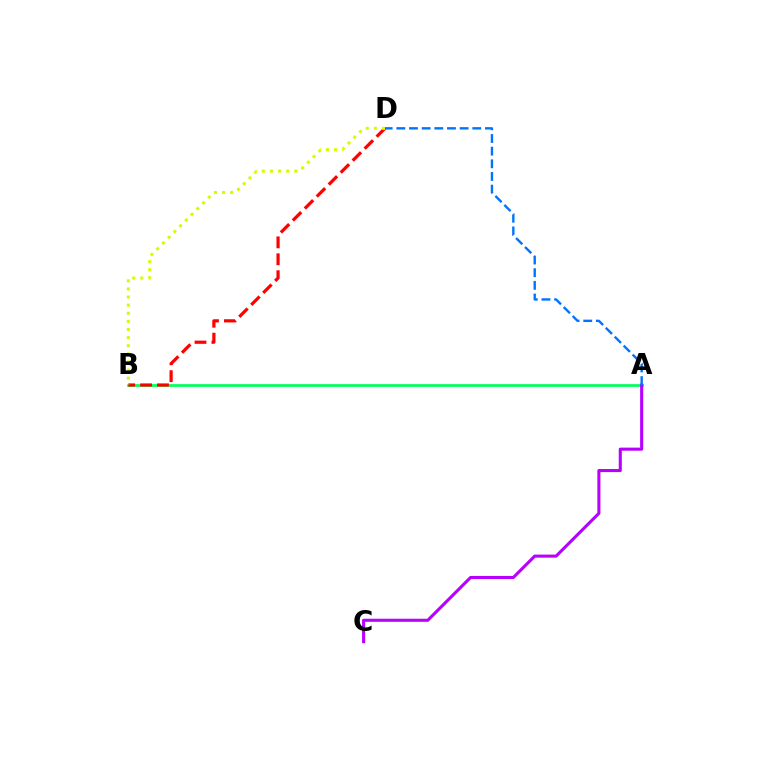{('A', 'B'): [{'color': '#00ff5c', 'line_style': 'solid', 'thickness': 1.96}], ('B', 'D'): [{'color': '#ff0000', 'line_style': 'dashed', 'thickness': 2.3}, {'color': '#d1ff00', 'line_style': 'dotted', 'thickness': 2.2}], ('A', 'C'): [{'color': '#b900ff', 'line_style': 'solid', 'thickness': 2.21}], ('A', 'D'): [{'color': '#0074ff', 'line_style': 'dashed', 'thickness': 1.72}]}